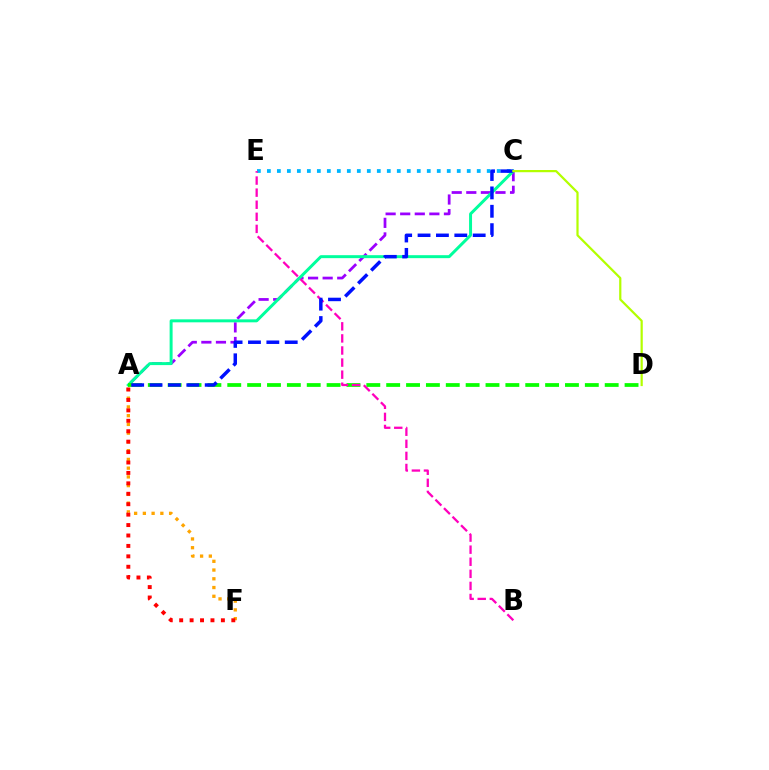{('A', 'C'): [{'color': '#9b00ff', 'line_style': 'dashed', 'thickness': 1.98}, {'color': '#00ff9d', 'line_style': 'solid', 'thickness': 2.14}, {'color': '#0010ff', 'line_style': 'dashed', 'thickness': 2.5}], ('A', 'D'): [{'color': '#08ff00', 'line_style': 'dashed', 'thickness': 2.7}], ('C', 'E'): [{'color': '#00b5ff', 'line_style': 'dotted', 'thickness': 2.72}], ('A', 'F'): [{'color': '#ffa500', 'line_style': 'dotted', 'thickness': 2.38}, {'color': '#ff0000', 'line_style': 'dotted', 'thickness': 2.83}], ('B', 'E'): [{'color': '#ff00bd', 'line_style': 'dashed', 'thickness': 1.64}], ('C', 'D'): [{'color': '#b3ff00', 'line_style': 'solid', 'thickness': 1.6}]}